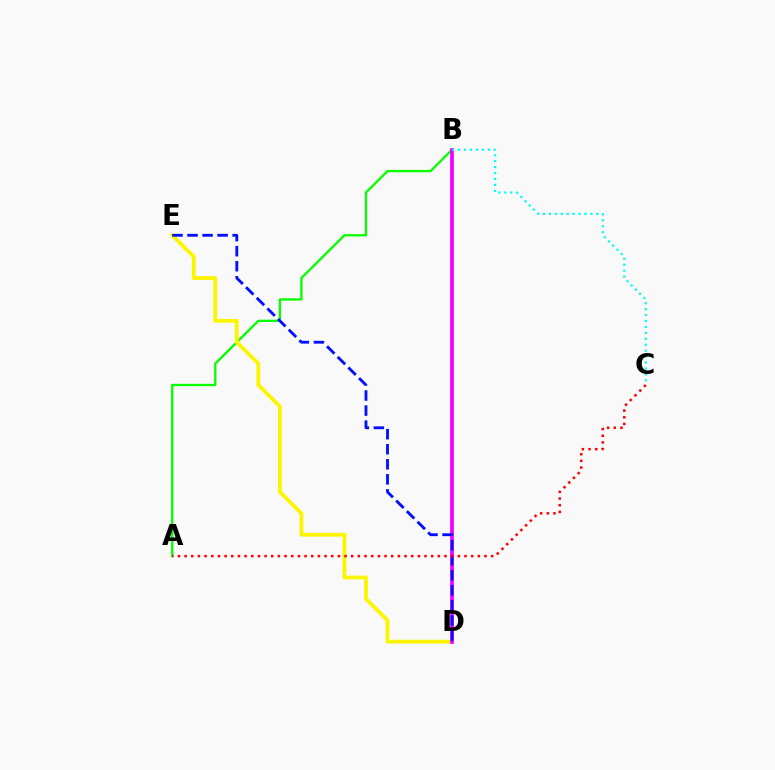{('A', 'B'): [{'color': '#08ff00', 'line_style': 'solid', 'thickness': 1.68}], ('D', 'E'): [{'color': '#fcf500', 'line_style': 'solid', 'thickness': 2.73}, {'color': '#0010ff', 'line_style': 'dashed', 'thickness': 2.04}], ('B', 'D'): [{'color': '#ee00ff', 'line_style': 'solid', 'thickness': 2.65}], ('B', 'C'): [{'color': '#00fff6', 'line_style': 'dotted', 'thickness': 1.61}], ('A', 'C'): [{'color': '#ff0000', 'line_style': 'dotted', 'thickness': 1.81}]}